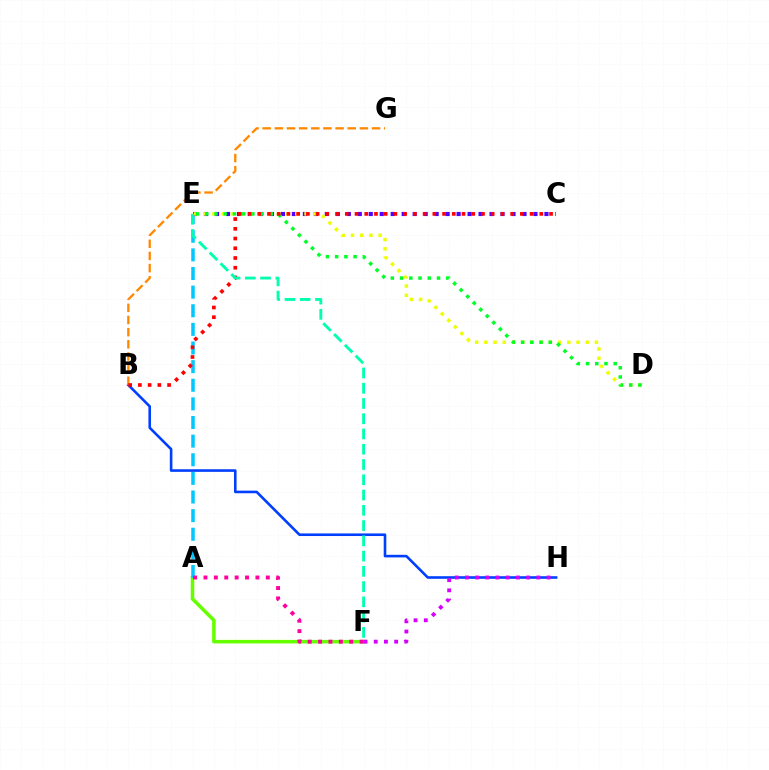{('A', 'F'): [{'color': '#66ff00', 'line_style': 'solid', 'thickness': 2.55}, {'color': '#ff00a0', 'line_style': 'dotted', 'thickness': 2.82}], ('A', 'E'): [{'color': '#00c7ff', 'line_style': 'dashed', 'thickness': 2.53}], ('B', 'H'): [{'color': '#003fff', 'line_style': 'solid', 'thickness': 1.87}], ('C', 'E'): [{'color': '#4f00ff', 'line_style': 'dotted', 'thickness': 2.98}], ('F', 'H'): [{'color': '#d600ff', 'line_style': 'dotted', 'thickness': 2.77}], ('B', 'G'): [{'color': '#ff8800', 'line_style': 'dashed', 'thickness': 1.65}], ('D', 'E'): [{'color': '#eeff00', 'line_style': 'dotted', 'thickness': 2.5}, {'color': '#00ff27', 'line_style': 'dotted', 'thickness': 2.51}], ('B', 'C'): [{'color': '#ff0000', 'line_style': 'dotted', 'thickness': 2.64}], ('E', 'F'): [{'color': '#00ffaf', 'line_style': 'dashed', 'thickness': 2.07}]}